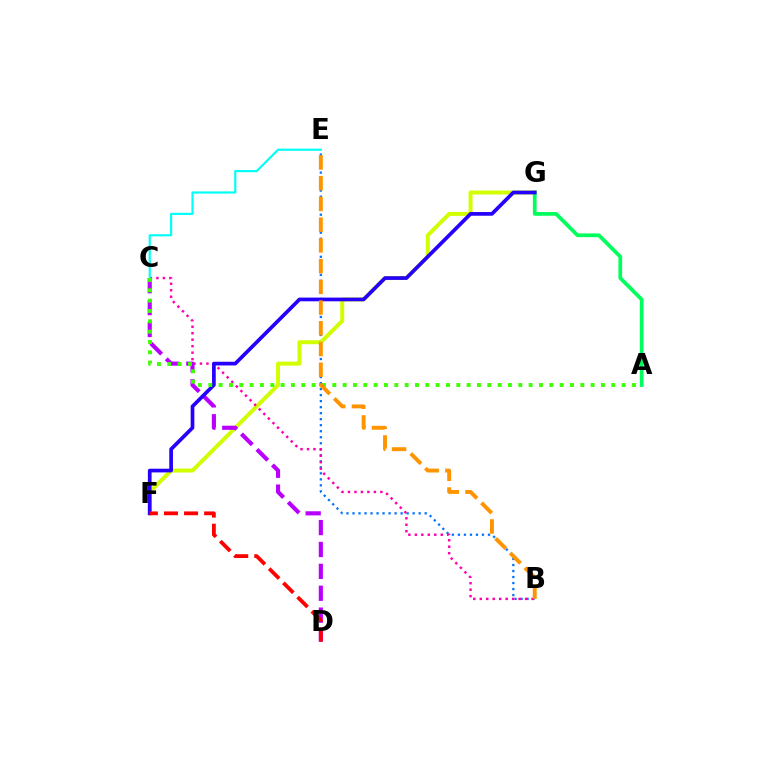{('B', 'E'): [{'color': '#0074ff', 'line_style': 'dotted', 'thickness': 1.63}, {'color': '#ff9400', 'line_style': 'dashed', 'thickness': 2.82}], ('F', 'G'): [{'color': '#d1ff00', 'line_style': 'solid', 'thickness': 2.86}, {'color': '#2500ff', 'line_style': 'solid', 'thickness': 2.66}], ('B', 'C'): [{'color': '#ff00ac', 'line_style': 'dotted', 'thickness': 1.76}], ('C', 'E'): [{'color': '#00fff6', 'line_style': 'solid', 'thickness': 1.56}], ('C', 'D'): [{'color': '#b900ff', 'line_style': 'dashed', 'thickness': 2.97}], ('A', 'G'): [{'color': '#00ff5c', 'line_style': 'solid', 'thickness': 2.69}], ('A', 'C'): [{'color': '#3dff00', 'line_style': 'dotted', 'thickness': 2.81}], ('D', 'F'): [{'color': '#ff0000', 'line_style': 'dashed', 'thickness': 2.73}]}